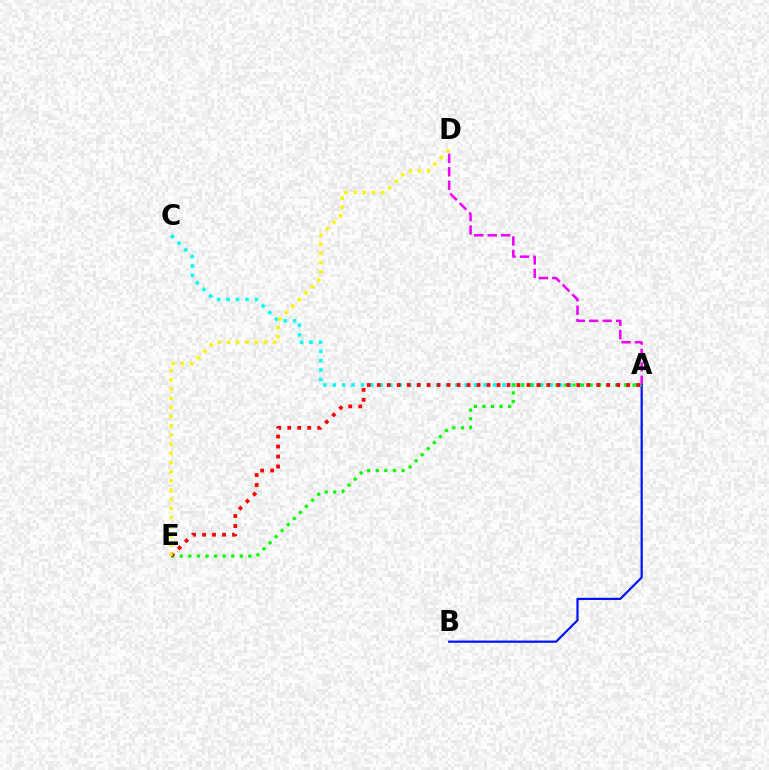{('A', 'D'): [{'color': '#ee00ff', 'line_style': 'dashed', 'thickness': 1.82}], ('A', 'B'): [{'color': '#0010ff', 'line_style': 'solid', 'thickness': 1.58}], ('A', 'C'): [{'color': '#00fff6', 'line_style': 'dotted', 'thickness': 2.56}], ('A', 'E'): [{'color': '#08ff00', 'line_style': 'dotted', 'thickness': 2.33}, {'color': '#ff0000', 'line_style': 'dotted', 'thickness': 2.71}], ('D', 'E'): [{'color': '#fcf500', 'line_style': 'dotted', 'thickness': 2.49}]}